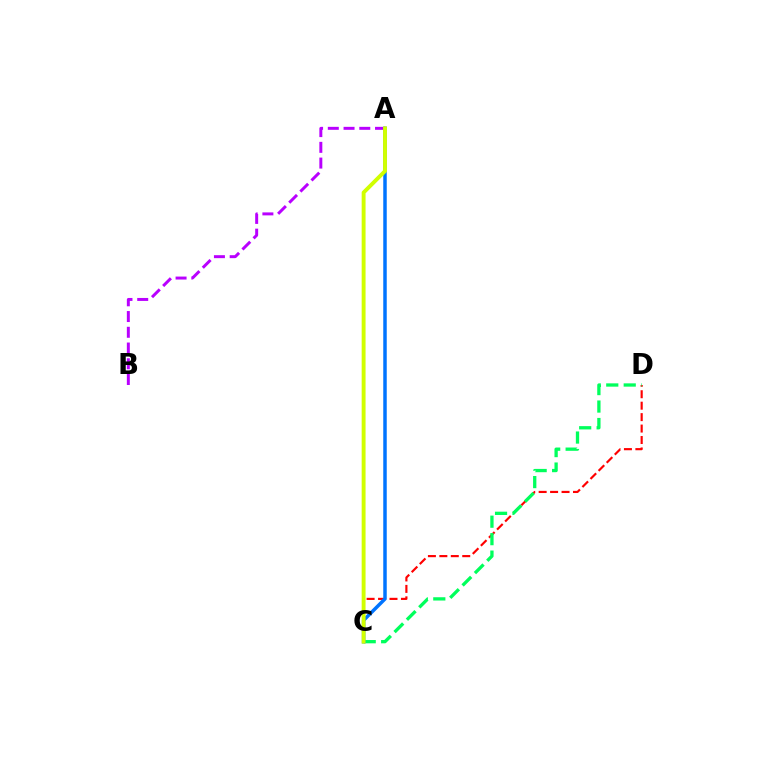{('A', 'B'): [{'color': '#b900ff', 'line_style': 'dashed', 'thickness': 2.14}], ('C', 'D'): [{'color': '#ff0000', 'line_style': 'dashed', 'thickness': 1.55}, {'color': '#00ff5c', 'line_style': 'dashed', 'thickness': 2.37}], ('A', 'C'): [{'color': '#0074ff', 'line_style': 'solid', 'thickness': 2.51}, {'color': '#d1ff00', 'line_style': 'solid', 'thickness': 2.81}]}